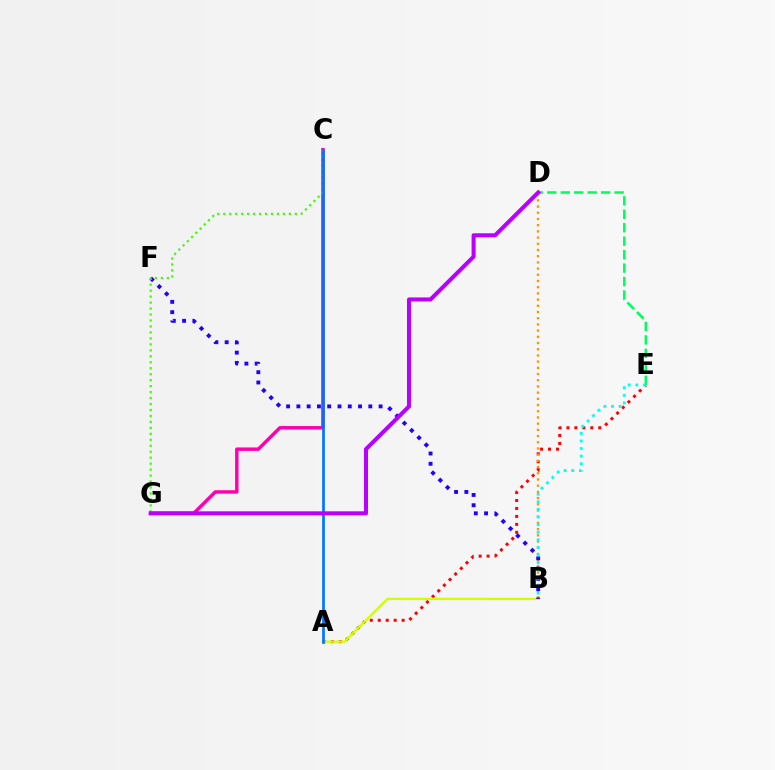{('D', 'E'): [{'color': '#00ff5c', 'line_style': 'dashed', 'thickness': 1.83}], ('A', 'E'): [{'color': '#ff0000', 'line_style': 'dotted', 'thickness': 2.16}], ('C', 'G'): [{'color': '#ff00ac', 'line_style': 'solid', 'thickness': 2.48}, {'color': '#3dff00', 'line_style': 'dotted', 'thickness': 1.62}], ('B', 'D'): [{'color': '#ff9400', 'line_style': 'dotted', 'thickness': 1.69}], ('A', 'B'): [{'color': '#d1ff00', 'line_style': 'solid', 'thickness': 1.67}], ('B', 'F'): [{'color': '#2500ff', 'line_style': 'dotted', 'thickness': 2.79}], ('B', 'E'): [{'color': '#00fff6', 'line_style': 'dotted', 'thickness': 2.07}], ('A', 'C'): [{'color': '#0074ff', 'line_style': 'solid', 'thickness': 1.94}], ('D', 'G'): [{'color': '#b900ff', 'line_style': 'solid', 'thickness': 2.92}]}